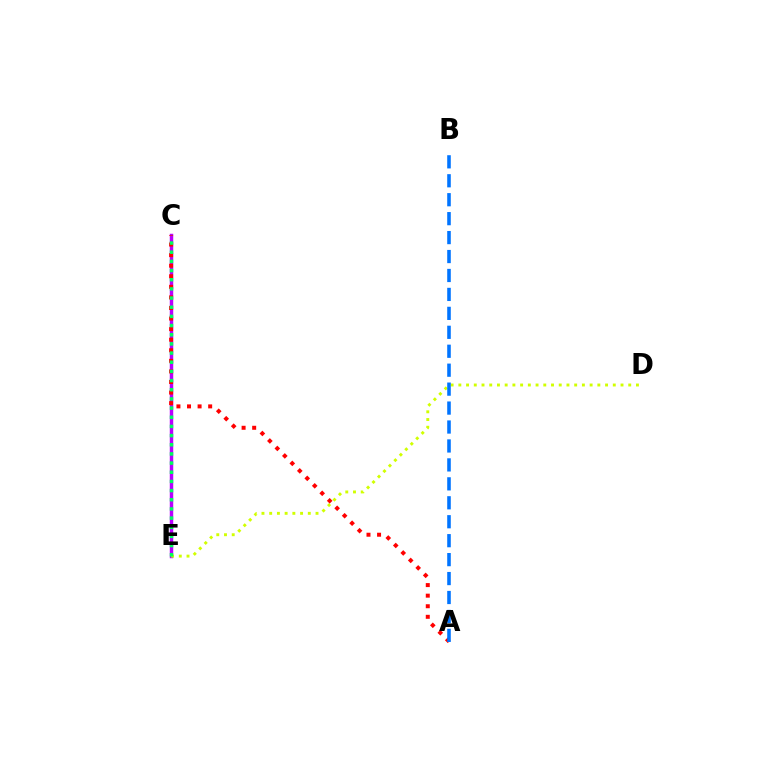{('C', 'E'): [{'color': '#b900ff', 'line_style': 'solid', 'thickness': 2.49}, {'color': '#00ff5c', 'line_style': 'dotted', 'thickness': 2.49}], ('D', 'E'): [{'color': '#d1ff00', 'line_style': 'dotted', 'thickness': 2.1}], ('A', 'C'): [{'color': '#ff0000', 'line_style': 'dotted', 'thickness': 2.87}], ('A', 'B'): [{'color': '#0074ff', 'line_style': 'dashed', 'thickness': 2.57}]}